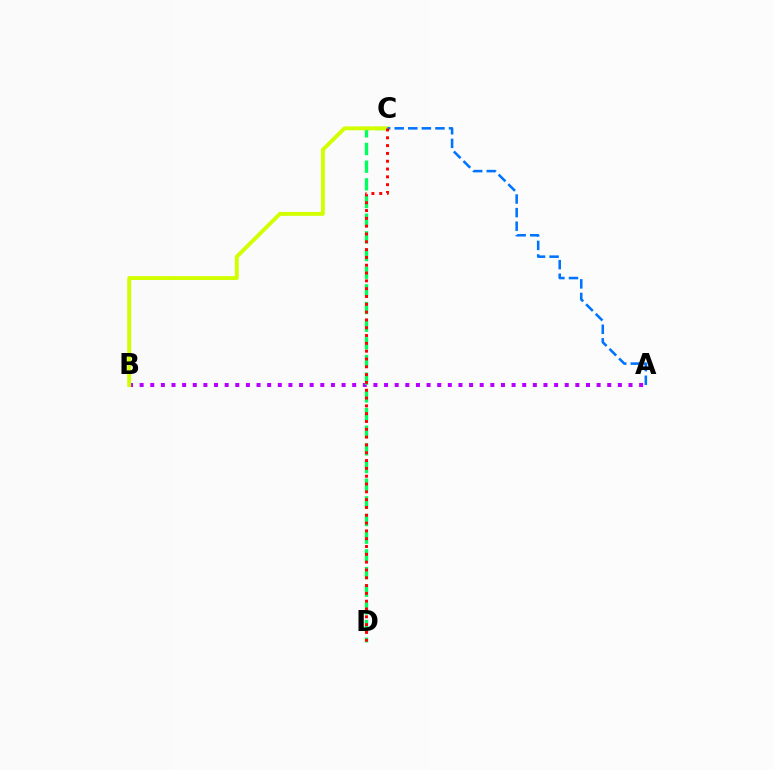{('A', 'B'): [{'color': '#b900ff', 'line_style': 'dotted', 'thickness': 2.89}], ('C', 'D'): [{'color': '#00ff5c', 'line_style': 'dashed', 'thickness': 2.4}, {'color': '#ff0000', 'line_style': 'dotted', 'thickness': 2.12}], ('B', 'C'): [{'color': '#d1ff00', 'line_style': 'solid', 'thickness': 2.8}], ('A', 'C'): [{'color': '#0074ff', 'line_style': 'dashed', 'thickness': 1.85}]}